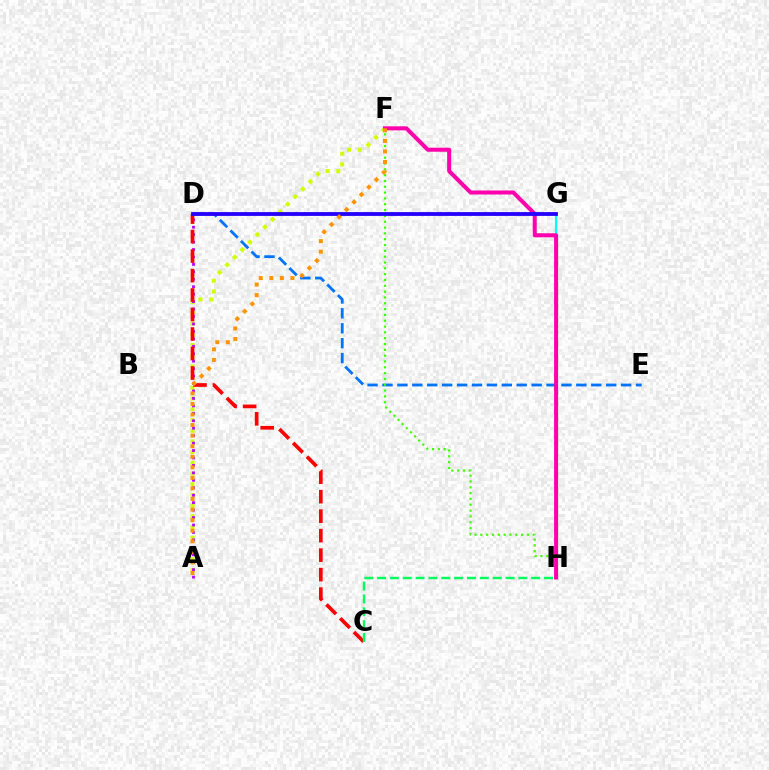{('D', 'E'): [{'color': '#0074ff', 'line_style': 'dashed', 'thickness': 2.03}], ('F', 'H'): [{'color': '#3dff00', 'line_style': 'dotted', 'thickness': 1.58}, {'color': '#ff00ac', 'line_style': 'solid', 'thickness': 2.9}], ('A', 'F'): [{'color': '#d1ff00', 'line_style': 'dotted', 'thickness': 2.91}, {'color': '#ff9400', 'line_style': 'dotted', 'thickness': 2.87}], ('A', 'D'): [{'color': '#b900ff', 'line_style': 'dotted', 'thickness': 2.02}], ('C', 'D'): [{'color': '#ff0000', 'line_style': 'dashed', 'thickness': 2.65}], ('C', 'H'): [{'color': '#00ff5c', 'line_style': 'dashed', 'thickness': 1.74}], ('G', 'H'): [{'color': '#00fff6', 'line_style': 'solid', 'thickness': 1.61}], ('D', 'G'): [{'color': '#2500ff', 'line_style': 'solid', 'thickness': 2.74}]}